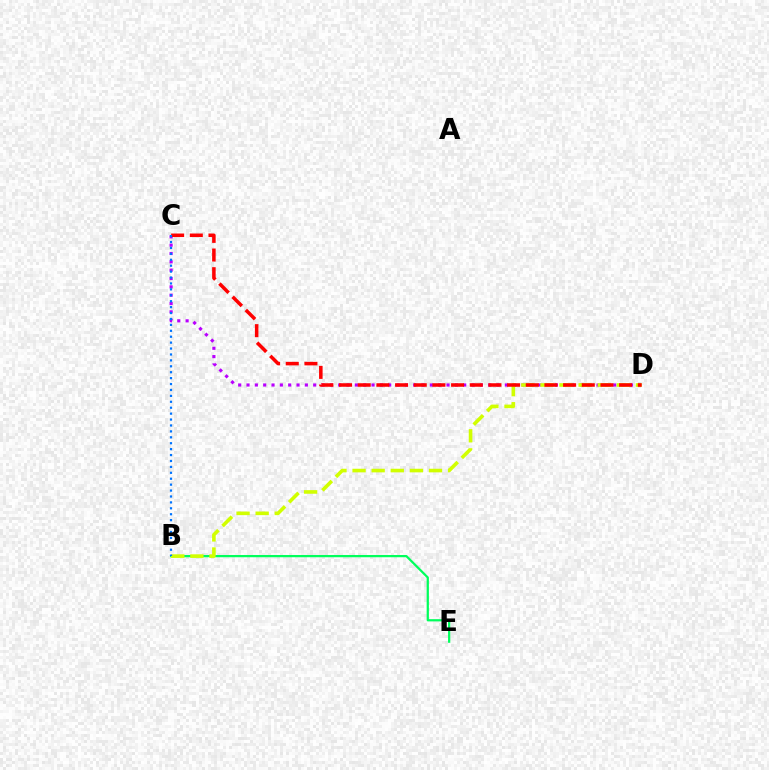{('B', 'E'): [{'color': '#00ff5c', 'line_style': 'solid', 'thickness': 1.62}], ('C', 'D'): [{'color': '#b900ff', 'line_style': 'dotted', 'thickness': 2.26}, {'color': '#ff0000', 'line_style': 'dashed', 'thickness': 2.54}], ('B', 'D'): [{'color': '#d1ff00', 'line_style': 'dashed', 'thickness': 2.6}], ('B', 'C'): [{'color': '#0074ff', 'line_style': 'dotted', 'thickness': 1.61}]}